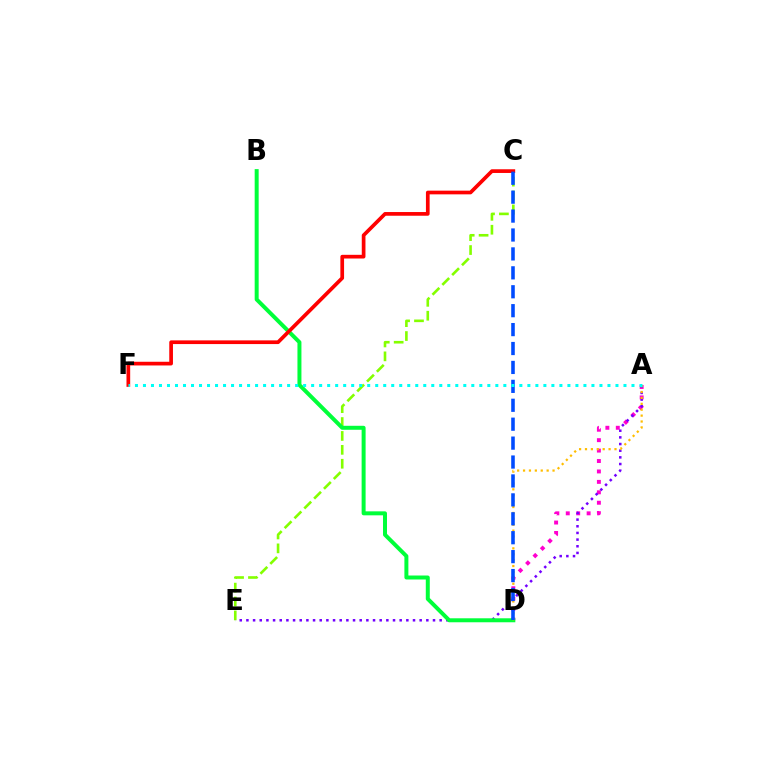{('C', 'E'): [{'color': '#84ff00', 'line_style': 'dashed', 'thickness': 1.89}], ('A', 'D'): [{'color': '#ff00cf', 'line_style': 'dotted', 'thickness': 2.83}, {'color': '#ffbd00', 'line_style': 'dotted', 'thickness': 1.6}], ('A', 'E'): [{'color': '#7200ff', 'line_style': 'dotted', 'thickness': 1.81}], ('B', 'D'): [{'color': '#00ff39', 'line_style': 'solid', 'thickness': 2.87}], ('C', 'F'): [{'color': '#ff0000', 'line_style': 'solid', 'thickness': 2.66}], ('C', 'D'): [{'color': '#004bff', 'line_style': 'dashed', 'thickness': 2.57}], ('A', 'F'): [{'color': '#00fff6', 'line_style': 'dotted', 'thickness': 2.18}]}